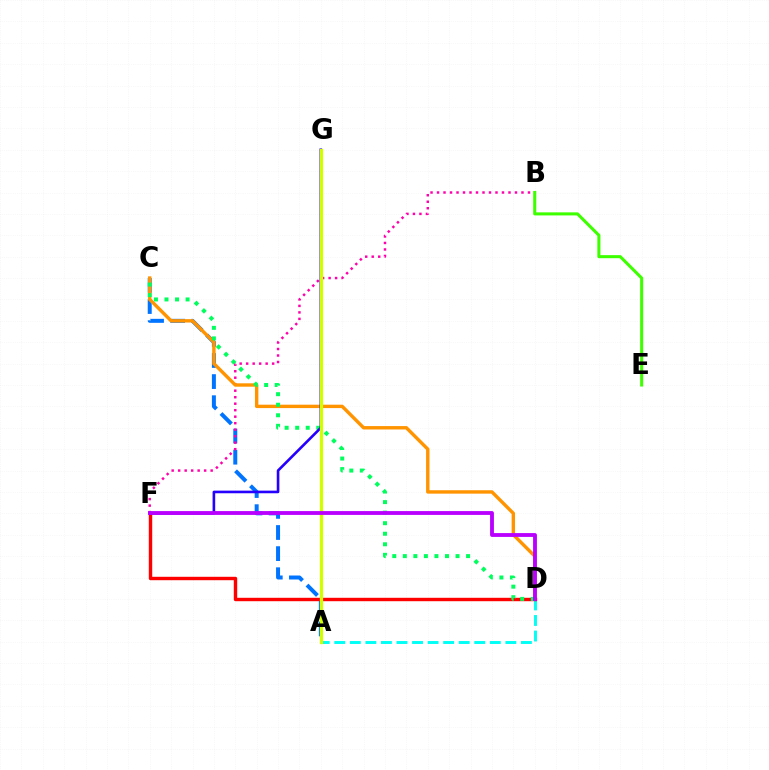{('A', 'C'): [{'color': '#0074ff', 'line_style': 'dashed', 'thickness': 2.87}], ('B', 'F'): [{'color': '#ff00ac', 'line_style': 'dotted', 'thickness': 1.77}], ('A', 'D'): [{'color': '#00fff6', 'line_style': 'dashed', 'thickness': 2.11}], ('C', 'D'): [{'color': '#ff9400', 'line_style': 'solid', 'thickness': 2.45}, {'color': '#00ff5c', 'line_style': 'dotted', 'thickness': 2.87}], ('D', 'F'): [{'color': '#ff0000', 'line_style': 'solid', 'thickness': 2.46}, {'color': '#b900ff', 'line_style': 'solid', 'thickness': 2.76}], ('F', 'G'): [{'color': '#2500ff', 'line_style': 'solid', 'thickness': 1.89}], ('A', 'G'): [{'color': '#d1ff00', 'line_style': 'solid', 'thickness': 2.35}], ('B', 'E'): [{'color': '#3dff00', 'line_style': 'solid', 'thickness': 2.2}]}